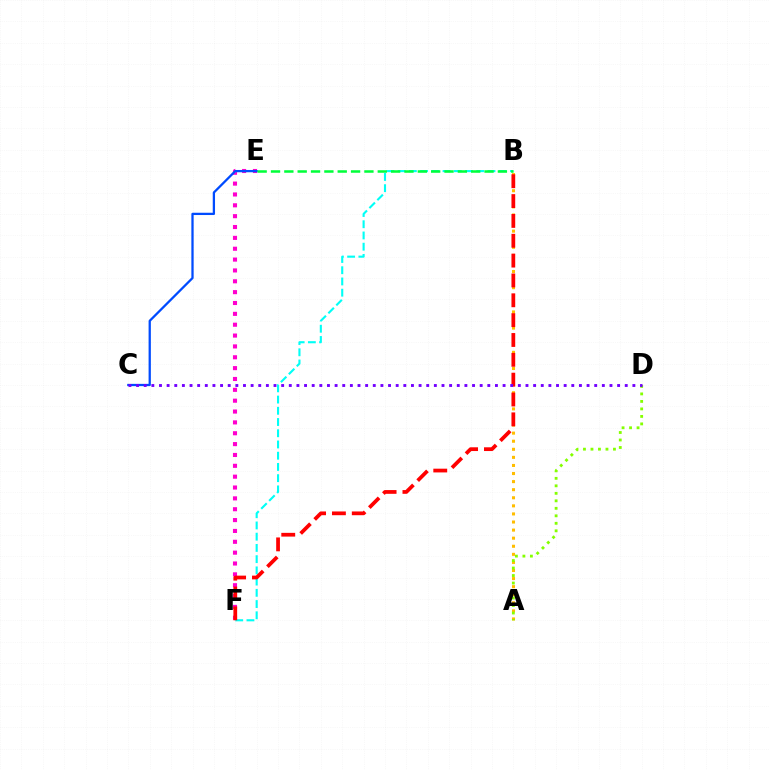{('E', 'F'): [{'color': '#ff00cf', 'line_style': 'dotted', 'thickness': 2.95}], ('C', 'E'): [{'color': '#004bff', 'line_style': 'solid', 'thickness': 1.64}], ('A', 'B'): [{'color': '#ffbd00', 'line_style': 'dotted', 'thickness': 2.2}], ('B', 'F'): [{'color': '#00fff6', 'line_style': 'dashed', 'thickness': 1.53}, {'color': '#ff0000', 'line_style': 'dashed', 'thickness': 2.7}], ('A', 'D'): [{'color': '#84ff00', 'line_style': 'dotted', 'thickness': 2.04}], ('B', 'E'): [{'color': '#00ff39', 'line_style': 'dashed', 'thickness': 1.81}], ('C', 'D'): [{'color': '#7200ff', 'line_style': 'dotted', 'thickness': 2.07}]}